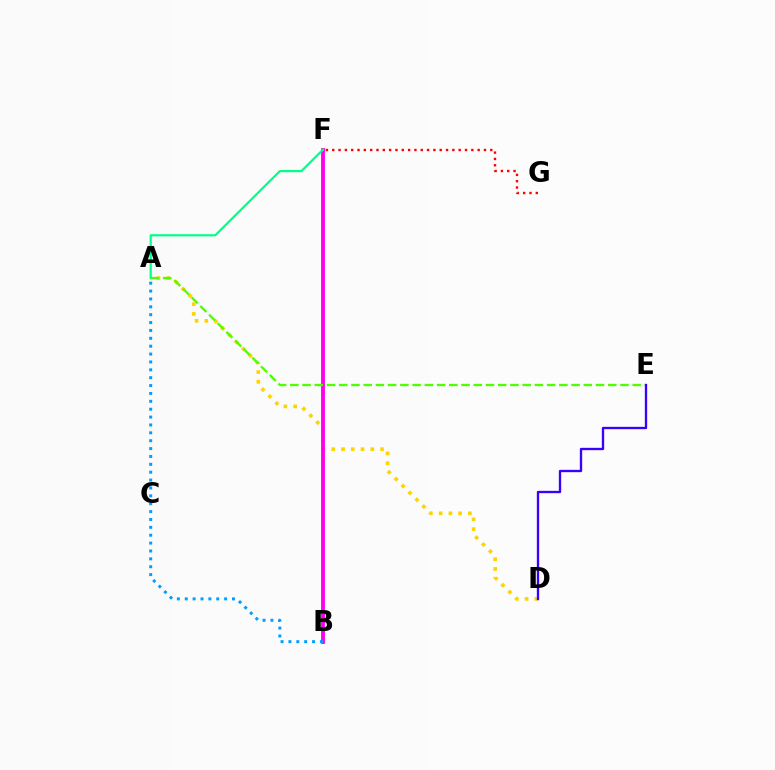{('F', 'G'): [{'color': '#ff0000', 'line_style': 'dotted', 'thickness': 1.72}], ('A', 'D'): [{'color': '#ffd500', 'line_style': 'dotted', 'thickness': 2.65}], ('B', 'F'): [{'color': '#ff00ed', 'line_style': 'solid', 'thickness': 2.77}], ('A', 'F'): [{'color': '#00ff86', 'line_style': 'solid', 'thickness': 1.56}], ('A', 'E'): [{'color': '#4fff00', 'line_style': 'dashed', 'thickness': 1.66}], ('A', 'B'): [{'color': '#009eff', 'line_style': 'dotted', 'thickness': 2.14}], ('D', 'E'): [{'color': '#3700ff', 'line_style': 'solid', 'thickness': 1.68}]}